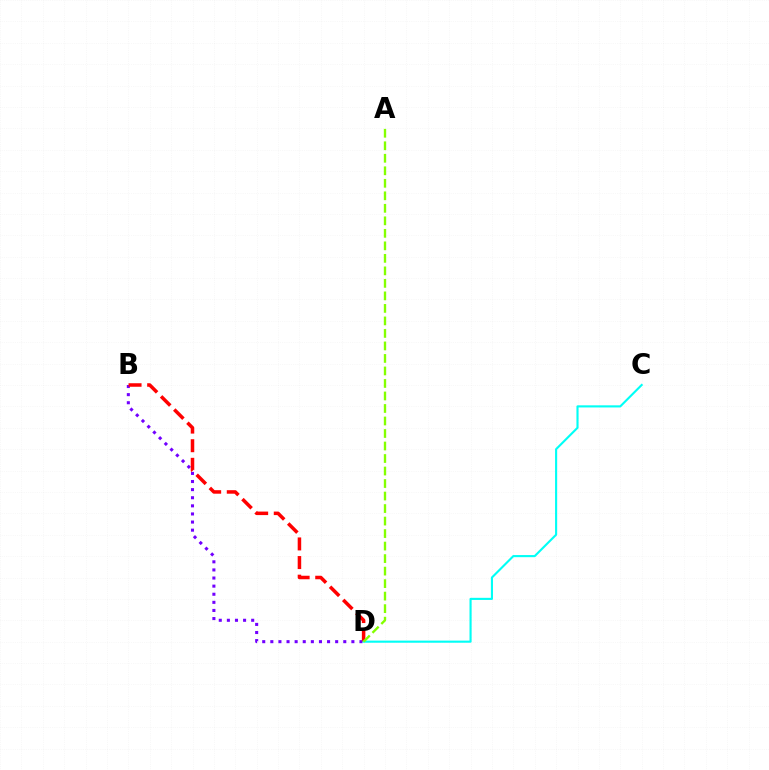{('B', 'D'): [{'color': '#7200ff', 'line_style': 'dotted', 'thickness': 2.2}, {'color': '#ff0000', 'line_style': 'dashed', 'thickness': 2.53}], ('C', 'D'): [{'color': '#00fff6', 'line_style': 'solid', 'thickness': 1.53}], ('A', 'D'): [{'color': '#84ff00', 'line_style': 'dashed', 'thickness': 1.7}]}